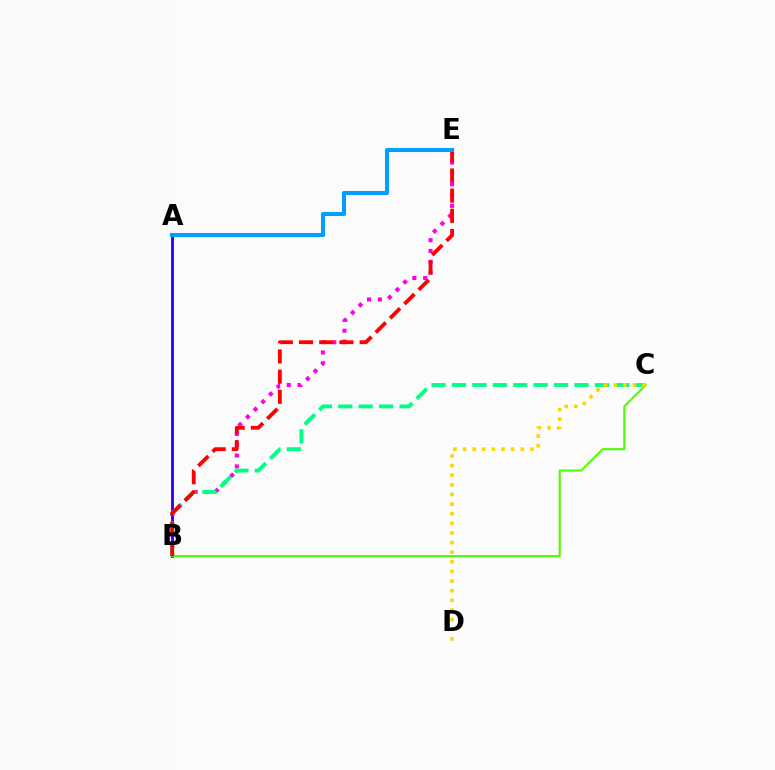{('B', 'E'): [{'color': '#ff00ed', 'line_style': 'dotted', 'thickness': 2.94}, {'color': '#ff0000', 'line_style': 'dashed', 'thickness': 2.74}], ('A', 'B'): [{'color': '#3700ff', 'line_style': 'solid', 'thickness': 2.06}], ('B', 'C'): [{'color': '#00ff86', 'line_style': 'dashed', 'thickness': 2.77}, {'color': '#4fff00', 'line_style': 'solid', 'thickness': 1.53}], ('C', 'D'): [{'color': '#ffd500', 'line_style': 'dotted', 'thickness': 2.62}], ('A', 'E'): [{'color': '#009eff', 'line_style': 'solid', 'thickness': 2.93}]}